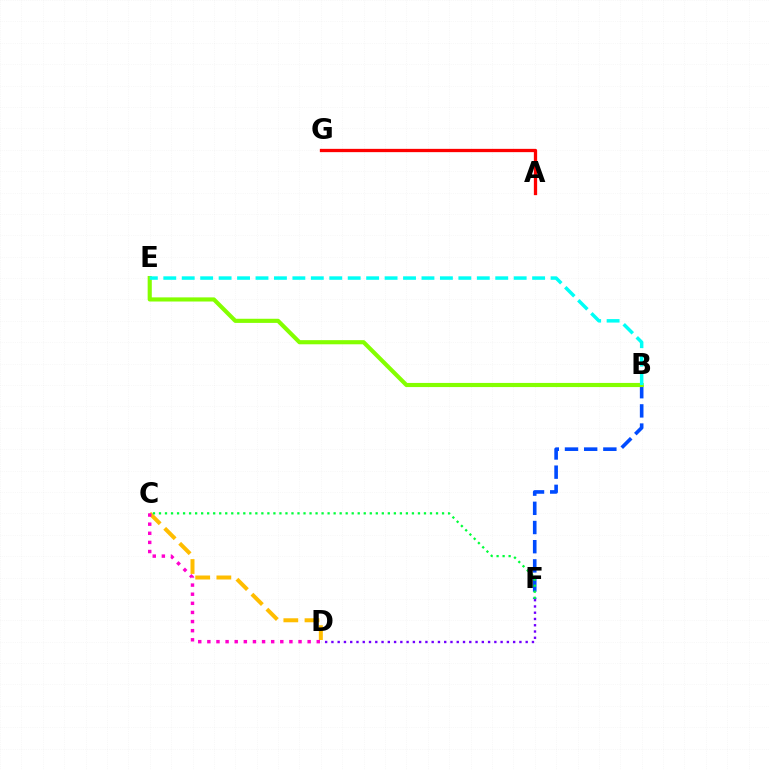{('B', 'F'): [{'color': '#004bff', 'line_style': 'dashed', 'thickness': 2.61}], ('B', 'E'): [{'color': '#84ff00', 'line_style': 'solid', 'thickness': 2.98}, {'color': '#00fff6', 'line_style': 'dashed', 'thickness': 2.51}], ('C', 'D'): [{'color': '#ffbd00', 'line_style': 'dashed', 'thickness': 2.88}, {'color': '#ff00cf', 'line_style': 'dotted', 'thickness': 2.48}], ('C', 'F'): [{'color': '#00ff39', 'line_style': 'dotted', 'thickness': 1.64}], ('A', 'G'): [{'color': '#ff0000', 'line_style': 'solid', 'thickness': 2.37}], ('D', 'F'): [{'color': '#7200ff', 'line_style': 'dotted', 'thickness': 1.7}]}